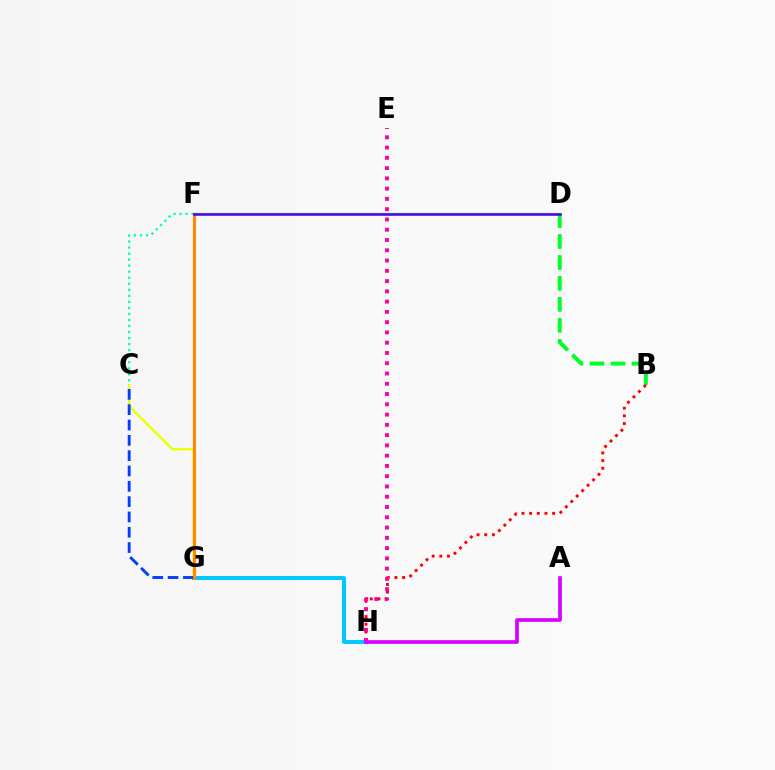{('C', 'G'): [{'color': '#eeff00', 'line_style': 'solid', 'thickness': 1.72}, {'color': '#003fff', 'line_style': 'dashed', 'thickness': 2.08}], ('D', 'F'): [{'color': '#66ff00', 'line_style': 'solid', 'thickness': 1.73}, {'color': '#4f00ff', 'line_style': 'solid', 'thickness': 1.84}], ('B', 'D'): [{'color': '#00ff27', 'line_style': 'dashed', 'thickness': 2.85}], ('G', 'H'): [{'color': '#00c7ff', 'line_style': 'solid', 'thickness': 2.85}], ('B', 'H'): [{'color': '#ff0000', 'line_style': 'dotted', 'thickness': 2.08}], ('E', 'H'): [{'color': '#ff00a0', 'line_style': 'dotted', 'thickness': 2.79}], ('A', 'H'): [{'color': '#d600ff', 'line_style': 'solid', 'thickness': 2.63}], ('F', 'G'): [{'color': '#ff8800', 'line_style': 'solid', 'thickness': 2.24}], ('C', 'F'): [{'color': '#00ffaf', 'line_style': 'dotted', 'thickness': 1.64}]}